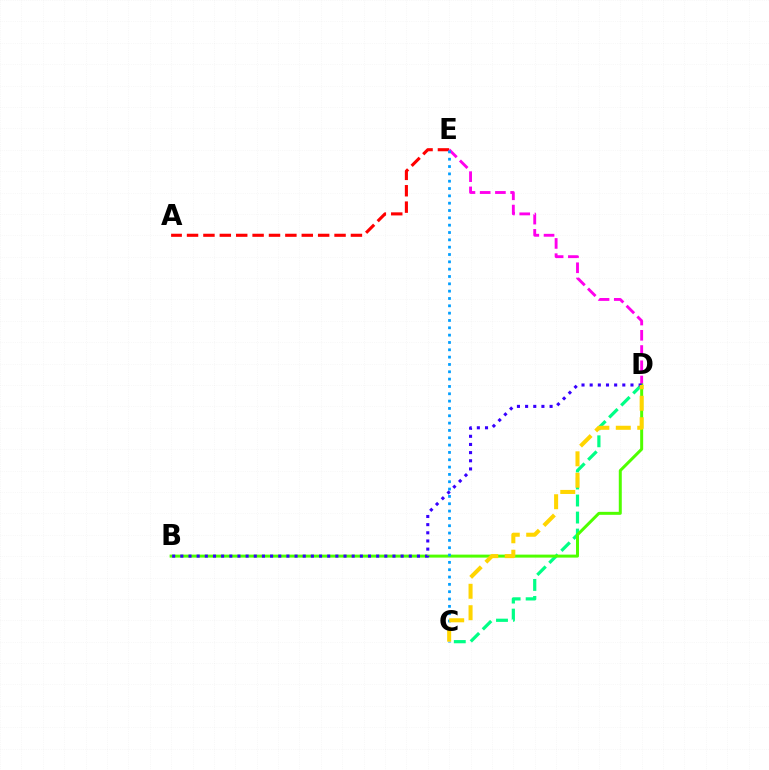{('C', 'D'): [{'color': '#00ff86', 'line_style': 'dashed', 'thickness': 2.31}, {'color': '#ffd500', 'line_style': 'dashed', 'thickness': 2.91}], ('A', 'E'): [{'color': '#ff0000', 'line_style': 'dashed', 'thickness': 2.23}], ('D', 'E'): [{'color': '#ff00ed', 'line_style': 'dashed', 'thickness': 2.07}], ('B', 'D'): [{'color': '#4fff00', 'line_style': 'solid', 'thickness': 2.15}, {'color': '#3700ff', 'line_style': 'dotted', 'thickness': 2.22}], ('C', 'E'): [{'color': '#009eff', 'line_style': 'dotted', 'thickness': 1.99}]}